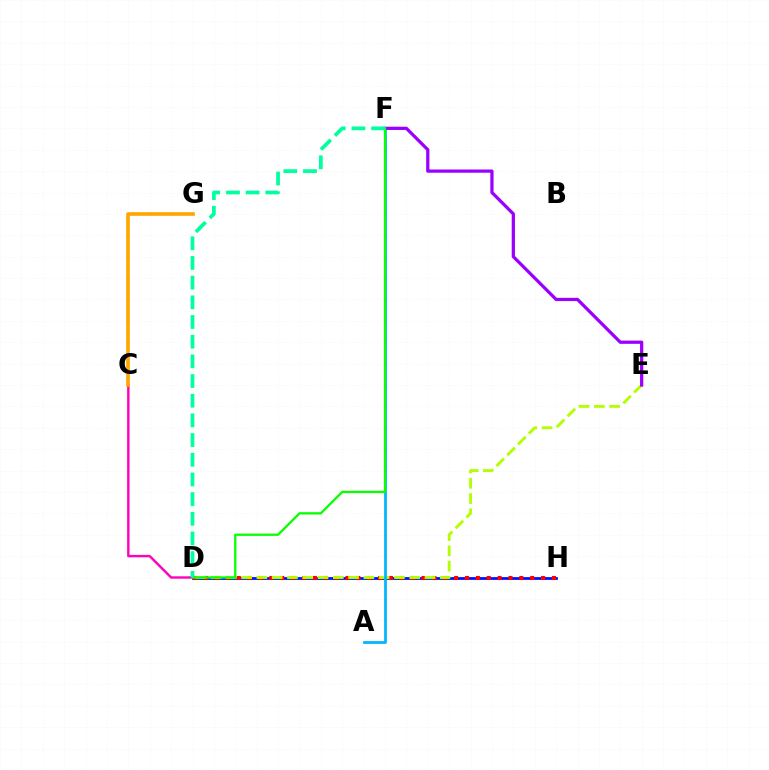{('D', 'H'): [{'color': '#0010ff', 'line_style': 'solid', 'thickness': 1.99}, {'color': '#ff0000', 'line_style': 'dotted', 'thickness': 2.95}], ('D', 'E'): [{'color': '#b3ff00', 'line_style': 'dashed', 'thickness': 2.08}], ('A', 'F'): [{'color': '#00b5ff', 'line_style': 'solid', 'thickness': 1.98}], ('E', 'F'): [{'color': '#9b00ff', 'line_style': 'solid', 'thickness': 2.33}], ('C', 'D'): [{'color': '#ff00bd', 'line_style': 'solid', 'thickness': 1.73}], ('D', 'F'): [{'color': '#08ff00', 'line_style': 'solid', 'thickness': 1.65}, {'color': '#00ff9d', 'line_style': 'dashed', 'thickness': 2.67}], ('C', 'G'): [{'color': '#ffa500', 'line_style': 'solid', 'thickness': 2.61}]}